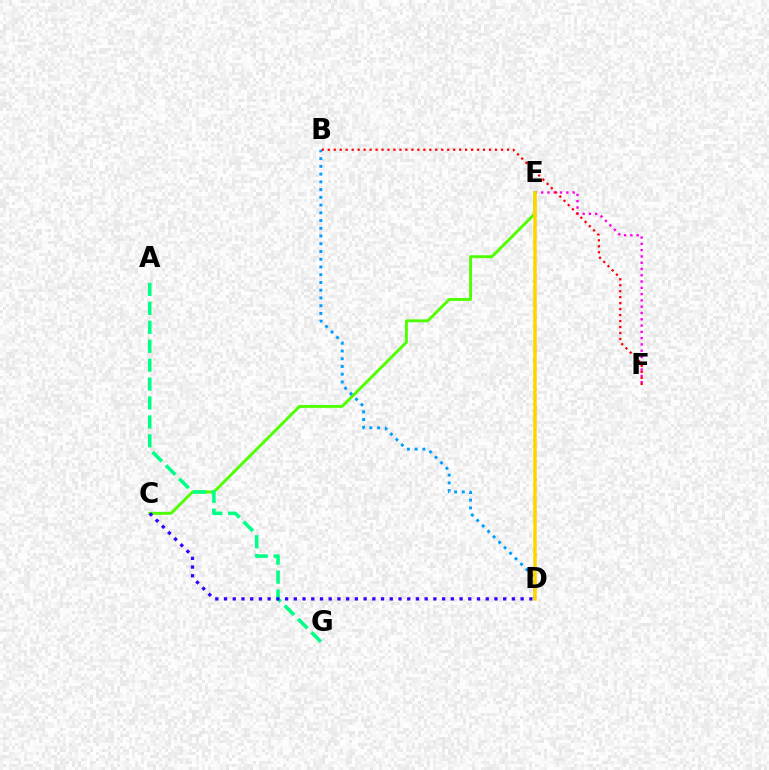{('C', 'E'): [{'color': '#4fff00', 'line_style': 'solid', 'thickness': 2.09}], ('E', 'F'): [{'color': '#ff00ed', 'line_style': 'dotted', 'thickness': 1.71}], ('B', 'D'): [{'color': '#009eff', 'line_style': 'dotted', 'thickness': 2.1}], ('D', 'E'): [{'color': '#ffd500', 'line_style': 'solid', 'thickness': 2.55}], ('A', 'G'): [{'color': '#00ff86', 'line_style': 'dashed', 'thickness': 2.57}], ('C', 'D'): [{'color': '#3700ff', 'line_style': 'dotted', 'thickness': 2.37}], ('B', 'F'): [{'color': '#ff0000', 'line_style': 'dotted', 'thickness': 1.62}]}